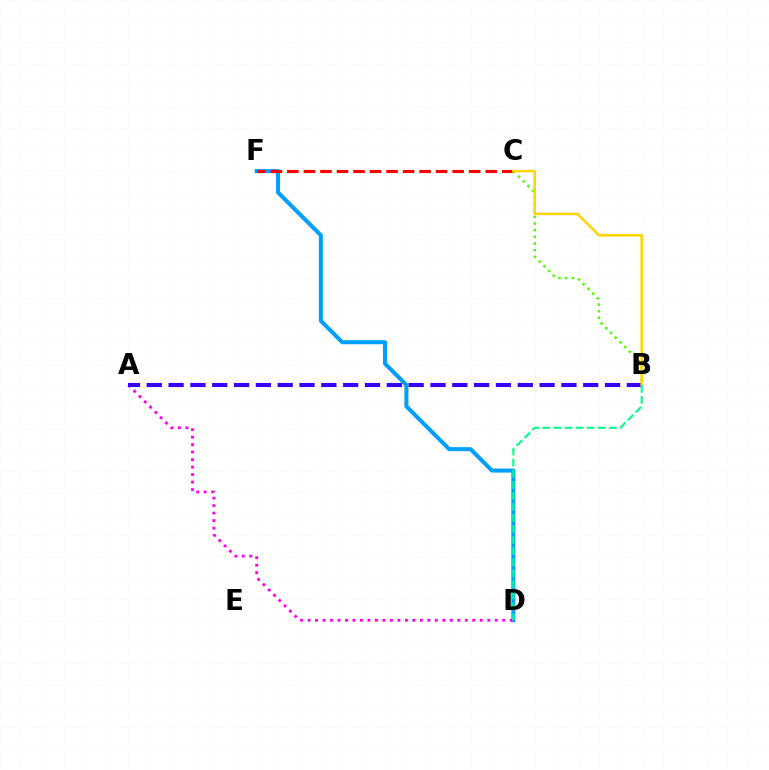{('D', 'F'): [{'color': '#009eff', 'line_style': 'solid', 'thickness': 2.9}], ('A', 'D'): [{'color': '#ff00ed', 'line_style': 'dotted', 'thickness': 2.03}], ('C', 'F'): [{'color': '#ff0000', 'line_style': 'dashed', 'thickness': 2.25}], ('B', 'C'): [{'color': '#4fff00', 'line_style': 'dotted', 'thickness': 1.81}, {'color': '#ffd500', 'line_style': 'solid', 'thickness': 1.82}], ('A', 'B'): [{'color': '#3700ff', 'line_style': 'dashed', 'thickness': 2.96}], ('B', 'D'): [{'color': '#00ff86', 'line_style': 'dashed', 'thickness': 1.5}]}